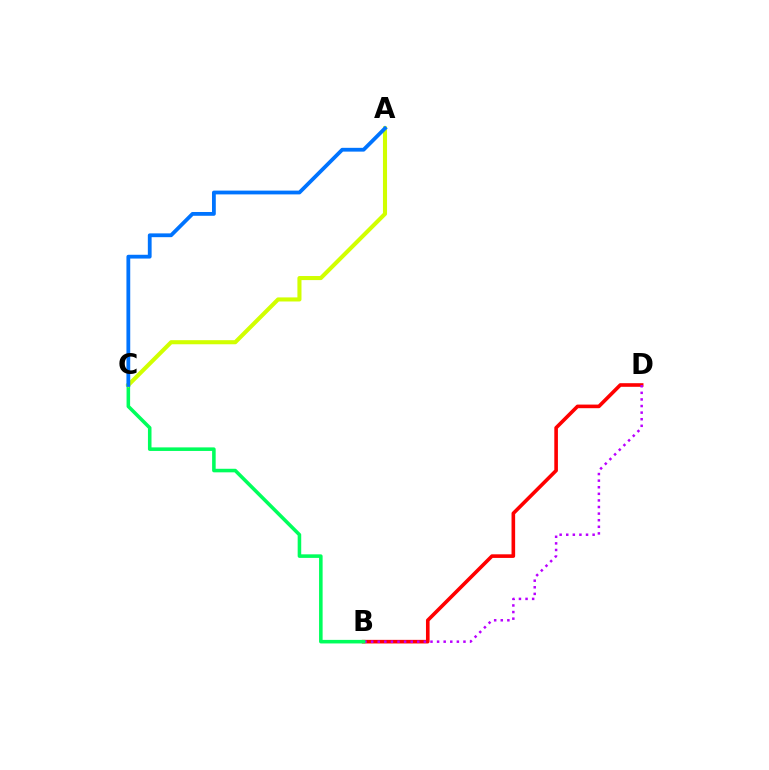{('B', 'D'): [{'color': '#ff0000', 'line_style': 'solid', 'thickness': 2.6}, {'color': '#b900ff', 'line_style': 'dotted', 'thickness': 1.79}], ('B', 'C'): [{'color': '#00ff5c', 'line_style': 'solid', 'thickness': 2.56}], ('A', 'C'): [{'color': '#d1ff00', 'line_style': 'solid', 'thickness': 2.94}, {'color': '#0074ff', 'line_style': 'solid', 'thickness': 2.73}]}